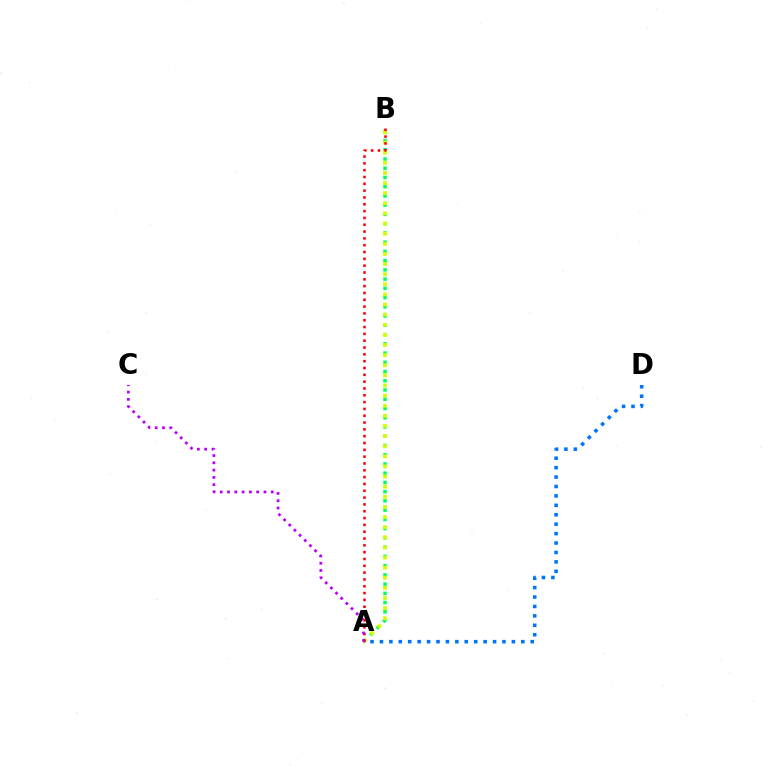{('A', 'B'): [{'color': '#00ff5c', 'line_style': 'dotted', 'thickness': 2.51}, {'color': '#d1ff00', 'line_style': 'dotted', 'thickness': 2.75}, {'color': '#ff0000', 'line_style': 'dotted', 'thickness': 1.85}], ('A', 'D'): [{'color': '#0074ff', 'line_style': 'dotted', 'thickness': 2.56}], ('A', 'C'): [{'color': '#b900ff', 'line_style': 'dotted', 'thickness': 1.98}]}